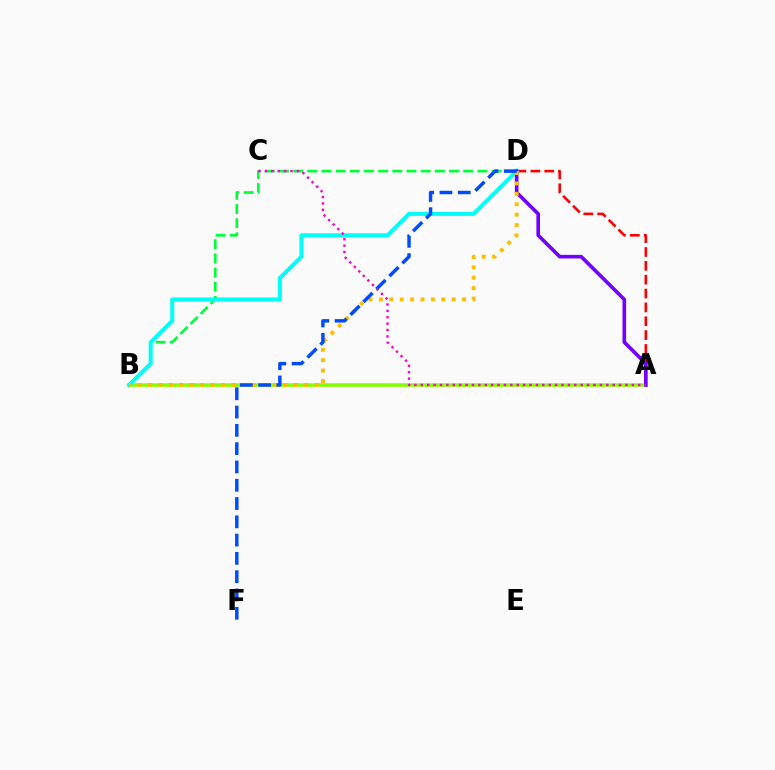{('A', 'D'): [{'color': '#ff0000', 'line_style': 'dashed', 'thickness': 1.88}, {'color': '#7200ff', 'line_style': 'solid', 'thickness': 2.6}], ('B', 'D'): [{'color': '#00ff39', 'line_style': 'dashed', 'thickness': 1.93}, {'color': '#00fff6', 'line_style': 'solid', 'thickness': 2.89}, {'color': '#ffbd00', 'line_style': 'dotted', 'thickness': 2.83}], ('A', 'B'): [{'color': '#84ff00', 'line_style': 'solid', 'thickness': 2.55}], ('D', 'F'): [{'color': '#004bff', 'line_style': 'dashed', 'thickness': 2.48}], ('A', 'C'): [{'color': '#ff00cf', 'line_style': 'dotted', 'thickness': 1.74}]}